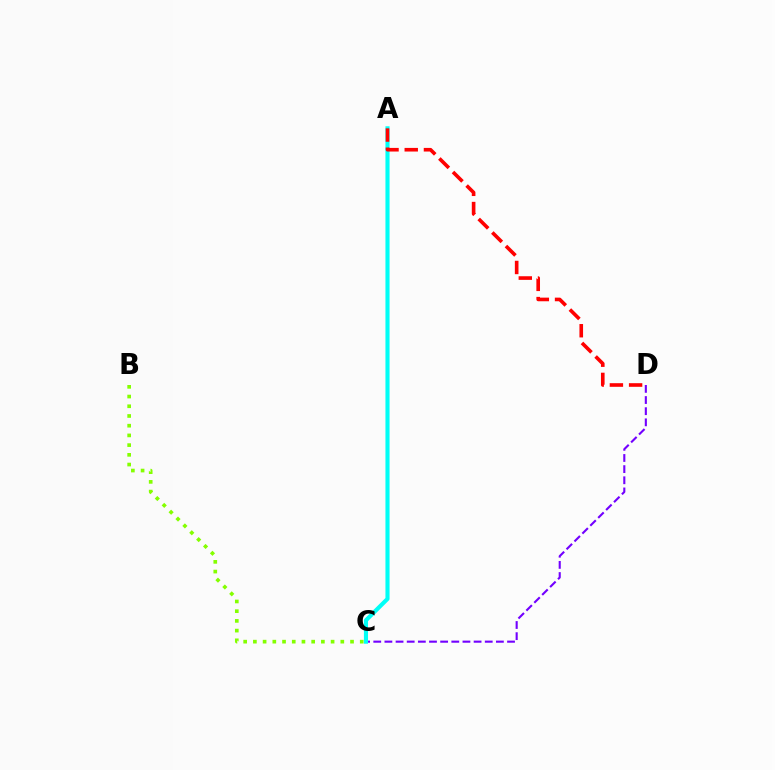{('B', 'C'): [{'color': '#84ff00', 'line_style': 'dotted', 'thickness': 2.64}], ('C', 'D'): [{'color': '#7200ff', 'line_style': 'dashed', 'thickness': 1.51}], ('A', 'C'): [{'color': '#00fff6', 'line_style': 'solid', 'thickness': 2.96}], ('A', 'D'): [{'color': '#ff0000', 'line_style': 'dashed', 'thickness': 2.61}]}